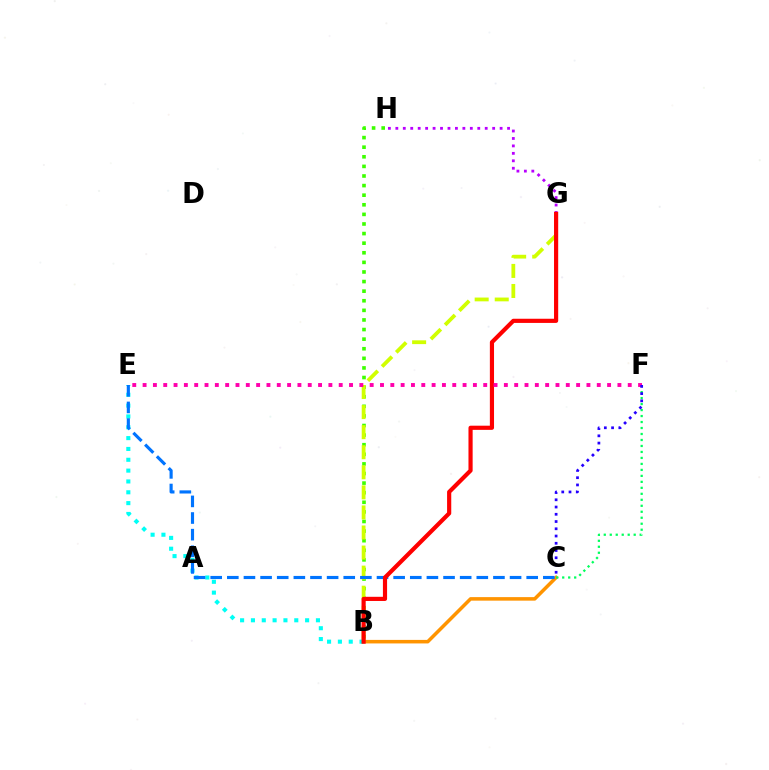{('B', 'H'): [{'color': '#3dff00', 'line_style': 'dotted', 'thickness': 2.61}], ('B', 'G'): [{'color': '#d1ff00', 'line_style': 'dashed', 'thickness': 2.73}, {'color': '#ff0000', 'line_style': 'solid', 'thickness': 3.0}], ('G', 'H'): [{'color': '#b900ff', 'line_style': 'dotted', 'thickness': 2.02}], ('B', 'C'): [{'color': '#ff9400', 'line_style': 'solid', 'thickness': 2.54}], ('B', 'E'): [{'color': '#00fff6', 'line_style': 'dotted', 'thickness': 2.94}], ('C', 'E'): [{'color': '#0074ff', 'line_style': 'dashed', 'thickness': 2.26}], ('C', 'F'): [{'color': '#00ff5c', 'line_style': 'dotted', 'thickness': 1.63}, {'color': '#2500ff', 'line_style': 'dotted', 'thickness': 1.97}], ('E', 'F'): [{'color': '#ff00ac', 'line_style': 'dotted', 'thickness': 2.8}]}